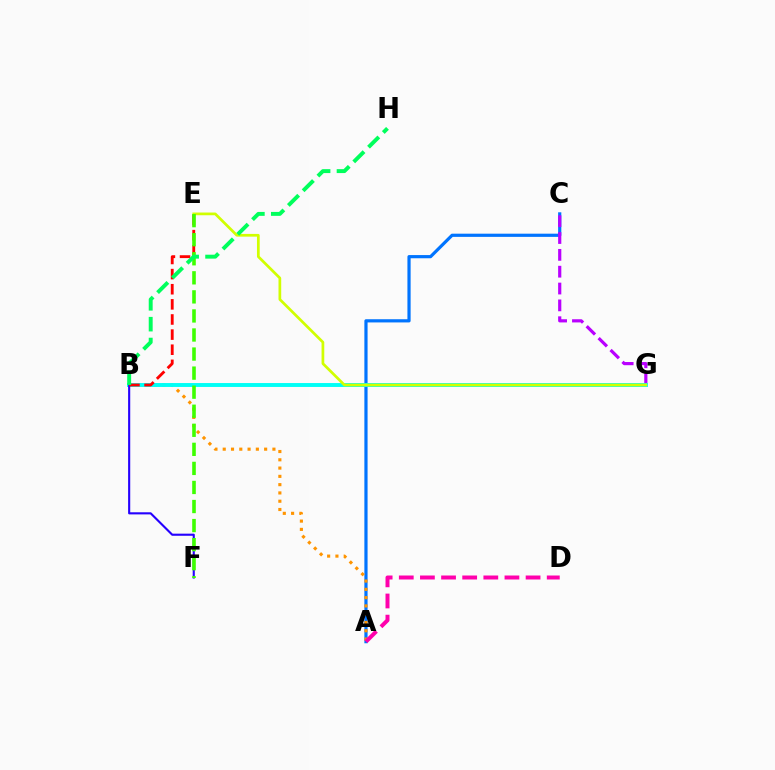{('A', 'C'): [{'color': '#0074ff', 'line_style': 'solid', 'thickness': 2.3}], ('A', 'B'): [{'color': '#ff9400', 'line_style': 'dotted', 'thickness': 2.25}], ('A', 'D'): [{'color': '#ff00ac', 'line_style': 'dashed', 'thickness': 2.87}], ('C', 'G'): [{'color': '#b900ff', 'line_style': 'dashed', 'thickness': 2.29}], ('B', 'G'): [{'color': '#00fff6', 'line_style': 'solid', 'thickness': 2.81}], ('E', 'G'): [{'color': '#d1ff00', 'line_style': 'solid', 'thickness': 1.96}], ('B', 'F'): [{'color': '#2500ff', 'line_style': 'solid', 'thickness': 1.53}], ('B', 'E'): [{'color': '#ff0000', 'line_style': 'dashed', 'thickness': 2.05}], ('E', 'F'): [{'color': '#3dff00', 'line_style': 'dashed', 'thickness': 2.59}], ('B', 'H'): [{'color': '#00ff5c', 'line_style': 'dashed', 'thickness': 2.83}]}